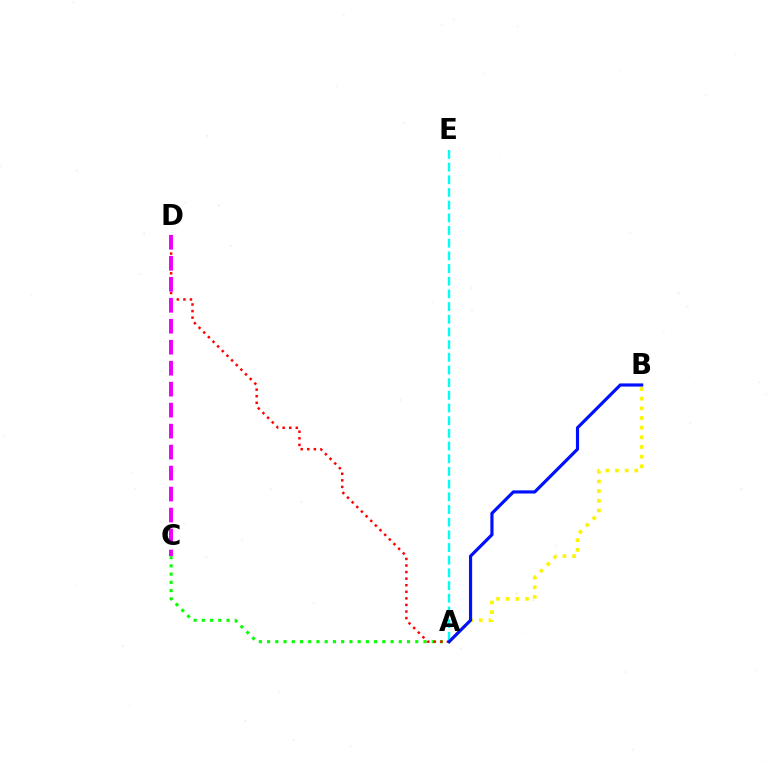{('A', 'C'): [{'color': '#08ff00', 'line_style': 'dotted', 'thickness': 2.24}], ('A', 'D'): [{'color': '#ff0000', 'line_style': 'dotted', 'thickness': 1.79}], ('A', 'B'): [{'color': '#fcf500', 'line_style': 'dotted', 'thickness': 2.62}, {'color': '#0010ff', 'line_style': 'solid', 'thickness': 2.27}], ('A', 'E'): [{'color': '#00fff6', 'line_style': 'dashed', 'thickness': 1.72}], ('C', 'D'): [{'color': '#ee00ff', 'line_style': 'dashed', 'thickness': 2.85}]}